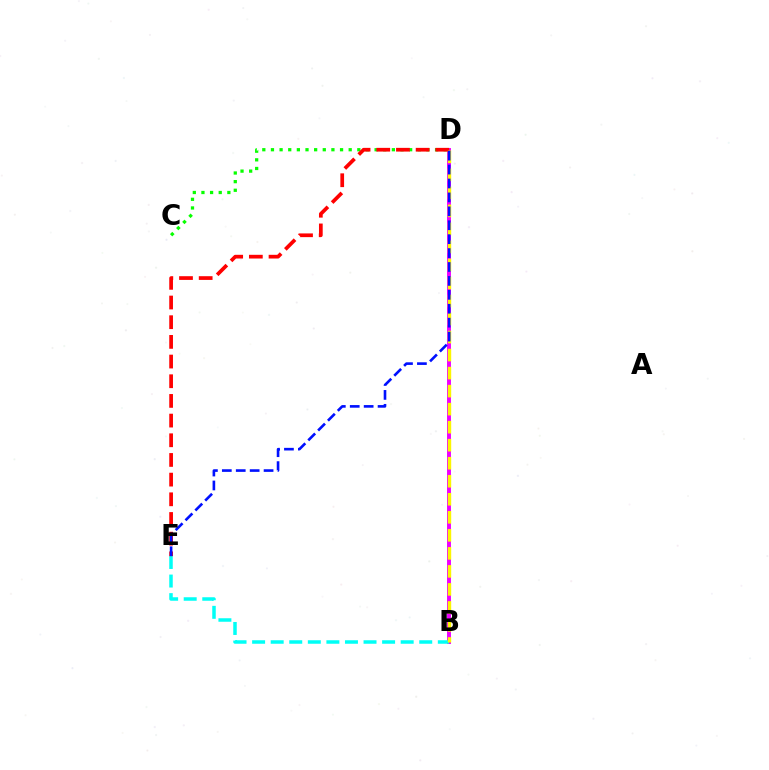{('B', 'D'): [{'color': '#ee00ff', 'line_style': 'solid', 'thickness': 2.82}, {'color': '#fcf500', 'line_style': 'dashed', 'thickness': 2.45}], ('B', 'E'): [{'color': '#00fff6', 'line_style': 'dashed', 'thickness': 2.52}], ('C', 'D'): [{'color': '#08ff00', 'line_style': 'dotted', 'thickness': 2.35}], ('D', 'E'): [{'color': '#ff0000', 'line_style': 'dashed', 'thickness': 2.67}, {'color': '#0010ff', 'line_style': 'dashed', 'thickness': 1.89}]}